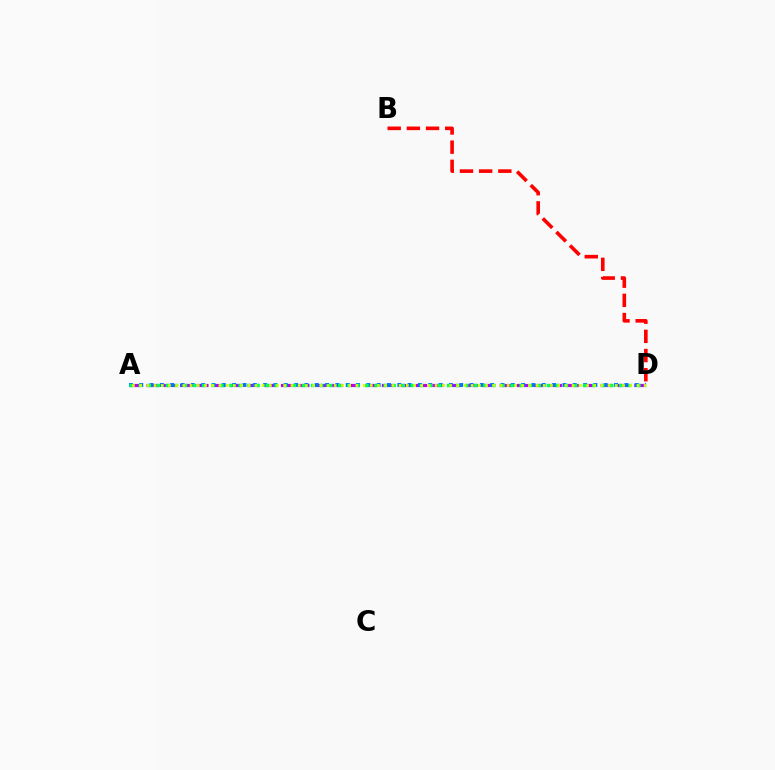{('A', 'D'): [{'color': '#b900ff', 'line_style': 'dashed', 'thickness': 2.29}, {'color': '#0074ff', 'line_style': 'dotted', 'thickness': 2.8}, {'color': '#00ff5c', 'line_style': 'dotted', 'thickness': 2.46}, {'color': '#d1ff00', 'line_style': 'dotted', 'thickness': 1.96}], ('B', 'D'): [{'color': '#ff0000', 'line_style': 'dashed', 'thickness': 2.61}]}